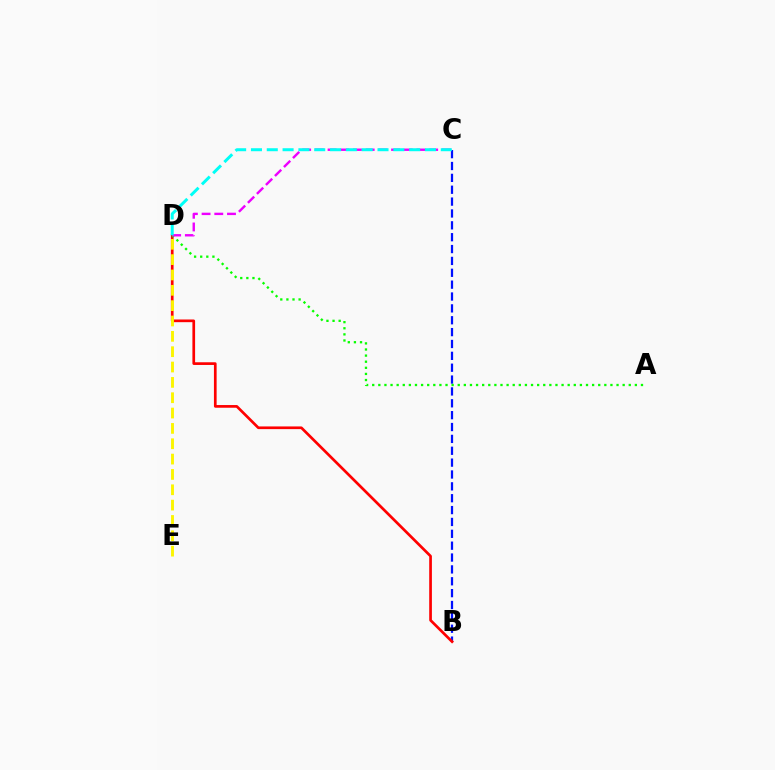{('B', 'C'): [{'color': '#0010ff', 'line_style': 'dashed', 'thickness': 1.61}], ('B', 'D'): [{'color': '#ff0000', 'line_style': 'solid', 'thickness': 1.94}], ('A', 'D'): [{'color': '#08ff00', 'line_style': 'dotted', 'thickness': 1.66}], ('C', 'D'): [{'color': '#ee00ff', 'line_style': 'dashed', 'thickness': 1.73}, {'color': '#00fff6', 'line_style': 'dashed', 'thickness': 2.15}], ('D', 'E'): [{'color': '#fcf500', 'line_style': 'dashed', 'thickness': 2.08}]}